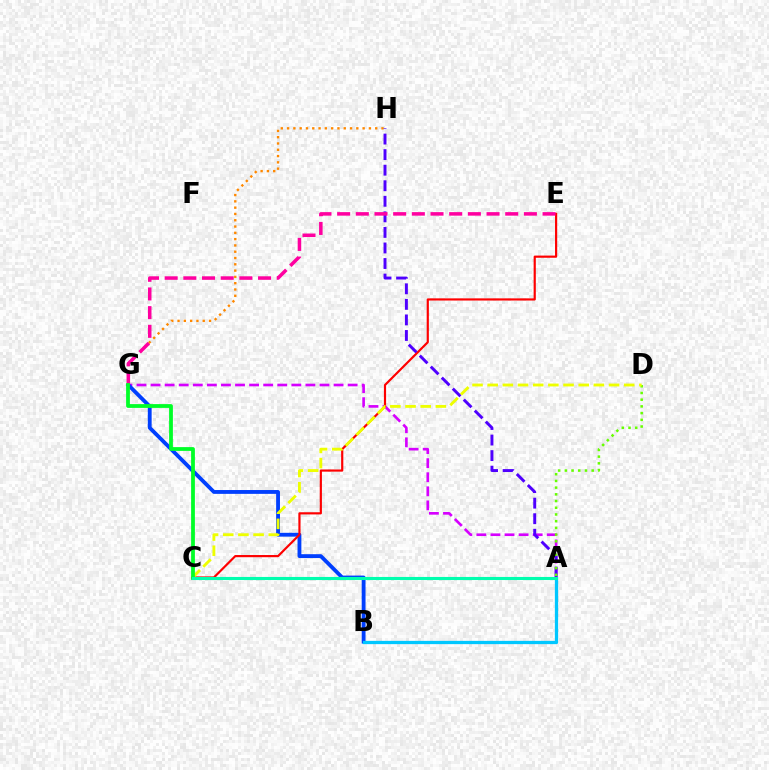{('A', 'G'): [{'color': '#d600ff', 'line_style': 'dashed', 'thickness': 1.91}], ('B', 'G'): [{'color': '#003fff', 'line_style': 'solid', 'thickness': 2.76}], ('C', 'E'): [{'color': '#ff0000', 'line_style': 'solid', 'thickness': 1.57}], ('A', 'B'): [{'color': '#00c7ff', 'line_style': 'solid', 'thickness': 2.35}], ('G', 'H'): [{'color': '#ff8800', 'line_style': 'dotted', 'thickness': 1.71}], ('A', 'H'): [{'color': '#4f00ff', 'line_style': 'dashed', 'thickness': 2.11}], ('E', 'G'): [{'color': '#ff00a0', 'line_style': 'dashed', 'thickness': 2.54}], ('A', 'D'): [{'color': '#66ff00', 'line_style': 'dotted', 'thickness': 1.82}], ('C', 'D'): [{'color': '#eeff00', 'line_style': 'dashed', 'thickness': 2.06}], ('C', 'G'): [{'color': '#00ff27', 'line_style': 'solid', 'thickness': 2.72}], ('A', 'C'): [{'color': '#00ffaf', 'line_style': 'solid', 'thickness': 2.23}]}